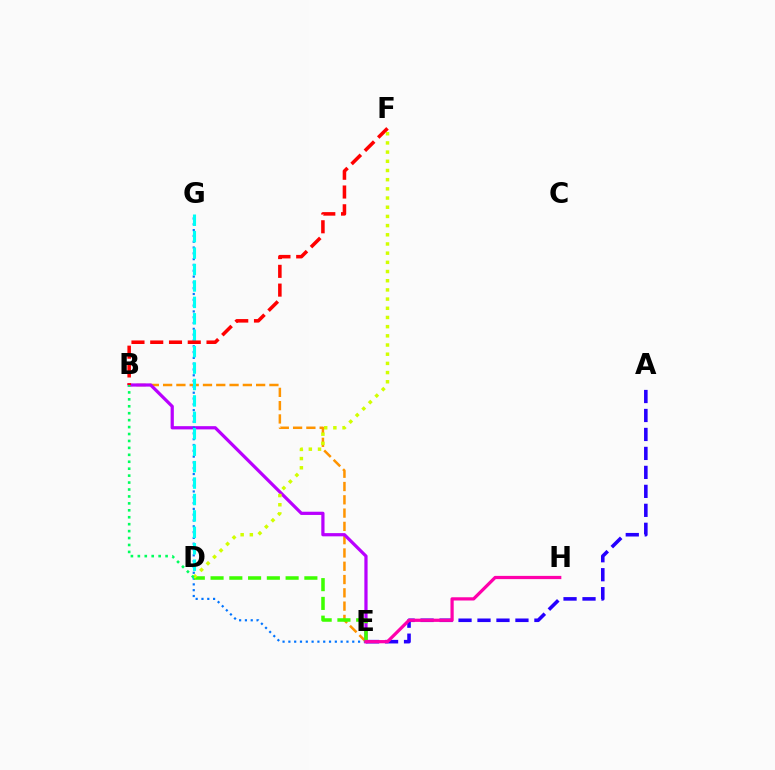{('A', 'E'): [{'color': '#2500ff', 'line_style': 'dashed', 'thickness': 2.58}], ('B', 'E'): [{'color': '#ff9400', 'line_style': 'dashed', 'thickness': 1.81}, {'color': '#b900ff', 'line_style': 'solid', 'thickness': 2.32}], ('E', 'G'): [{'color': '#0074ff', 'line_style': 'dotted', 'thickness': 1.58}], ('D', 'G'): [{'color': '#00fff6', 'line_style': 'dashed', 'thickness': 2.23}], ('D', 'E'): [{'color': '#3dff00', 'line_style': 'dashed', 'thickness': 2.55}], ('B', 'F'): [{'color': '#ff0000', 'line_style': 'dashed', 'thickness': 2.55}], ('E', 'H'): [{'color': '#ff00ac', 'line_style': 'solid', 'thickness': 2.33}], ('D', 'F'): [{'color': '#d1ff00', 'line_style': 'dotted', 'thickness': 2.5}], ('B', 'D'): [{'color': '#00ff5c', 'line_style': 'dotted', 'thickness': 1.88}]}